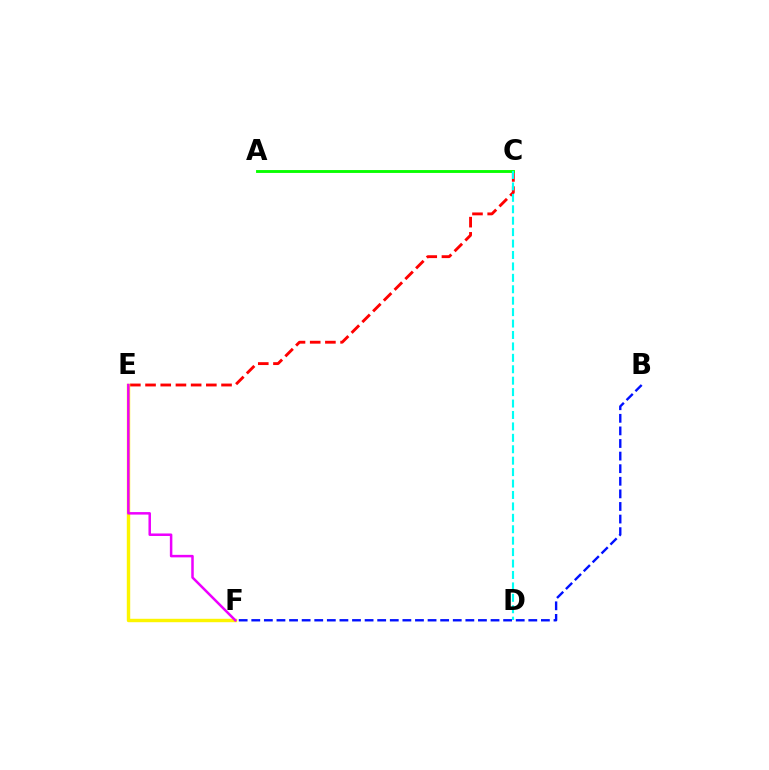{('C', 'E'): [{'color': '#ff0000', 'line_style': 'dashed', 'thickness': 2.06}], ('E', 'F'): [{'color': '#fcf500', 'line_style': 'solid', 'thickness': 2.46}, {'color': '#ee00ff', 'line_style': 'solid', 'thickness': 1.8}], ('B', 'F'): [{'color': '#0010ff', 'line_style': 'dashed', 'thickness': 1.71}], ('A', 'C'): [{'color': '#08ff00', 'line_style': 'solid', 'thickness': 2.07}], ('C', 'D'): [{'color': '#00fff6', 'line_style': 'dashed', 'thickness': 1.55}]}